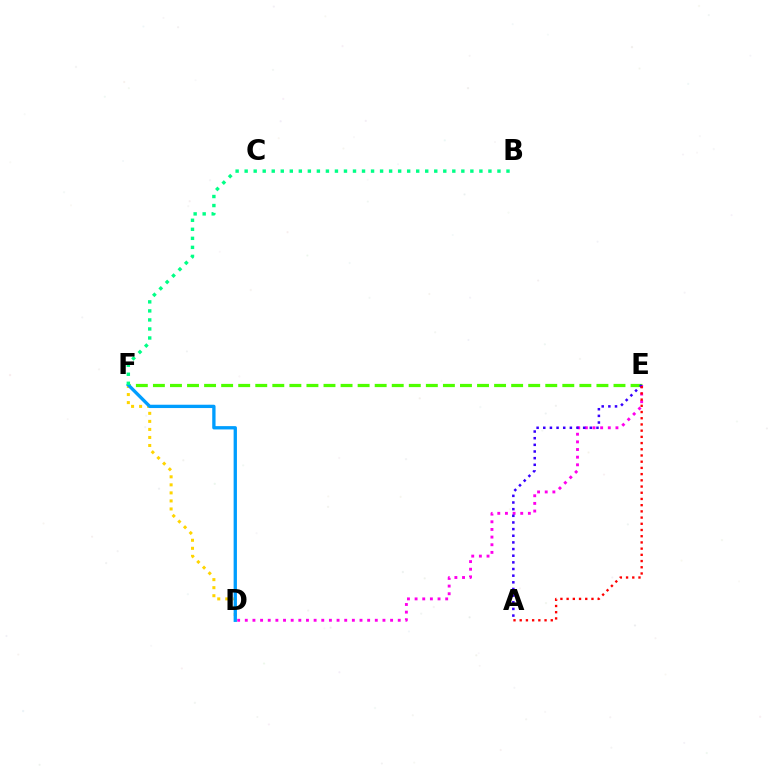{('E', 'F'): [{'color': '#4fff00', 'line_style': 'dashed', 'thickness': 2.32}], ('D', 'F'): [{'color': '#ffd500', 'line_style': 'dotted', 'thickness': 2.18}, {'color': '#009eff', 'line_style': 'solid', 'thickness': 2.39}], ('D', 'E'): [{'color': '#ff00ed', 'line_style': 'dotted', 'thickness': 2.08}], ('B', 'F'): [{'color': '#00ff86', 'line_style': 'dotted', 'thickness': 2.45}], ('A', 'E'): [{'color': '#3700ff', 'line_style': 'dotted', 'thickness': 1.81}, {'color': '#ff0000', 'line_style': 'dotted', 'thickness': 1.69}]}